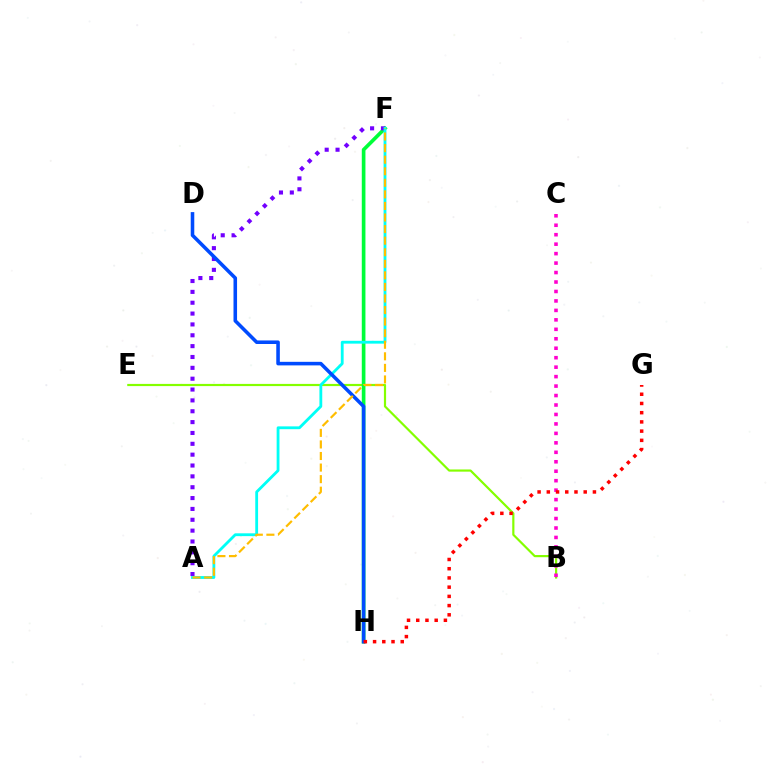{('B', 'E'): [{'color': '#84ff00', 'line_style': 'solid', 'thickness': 1.57}], ('F', 'H'): [{'color': '#00ff39', 'line_style': 'solid', 'thickness': 2.64}], ('B', 'C'): [{'color': '#ff00cf', 'line_style': 'dotted', 'thickness': 2.57}], ('A', 'F'): [{'color': '#7200ff', 'line_style': 'dotted', 'thickness': 2.95}, {'color': '#00fff6', 'line_style': 'solid', 'thickness': 2.03}, {'color': '#ffbd00', 'line_style': 'dashed', 'thickness': 1.57}], ('D', 'H'): [{'color': '#004bff', 'line_style': 'solid', 'thickness': 2.56}], ('G', 'H'): [{'color': '#ff0000', 'line_style': 'dotted', 'thickness': 2.51}]}